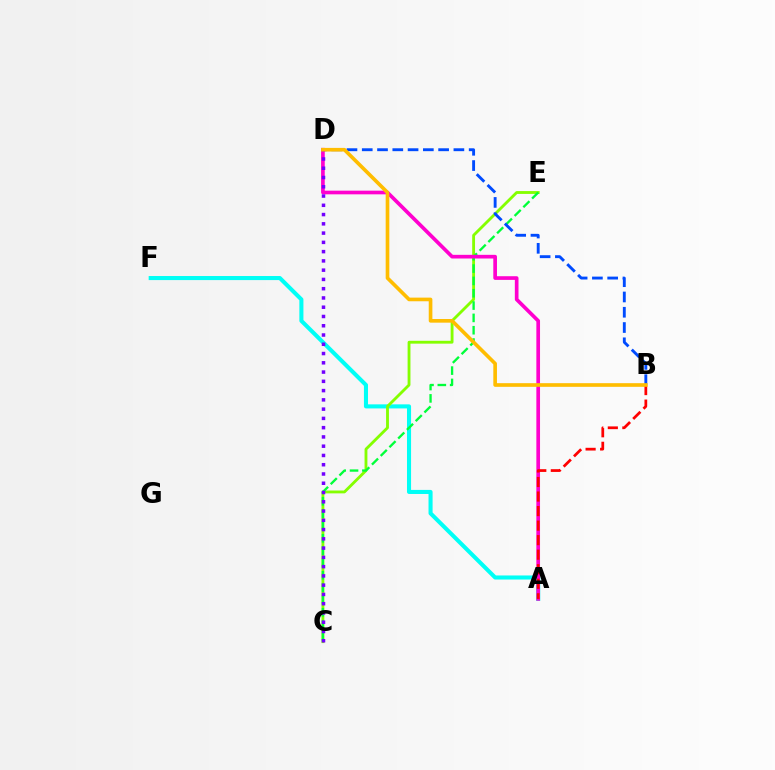{('A', 'F'): [{'color': '#00fff6', 'line_style': 'solid', 'thickness': 2.93}], ('C', 'E'): [{'color': '#84ff00', 'line_style': 'solid', 'thickness': 2.05}, {'color': '#00ff39', 'line_style': 'dashed', 'thickness': 1.68}], ('A', 'D'): [{'color': '#ff00cf', 'line_style': 'solid', 'thickness': 2.64}], ('A', 'B'): [{'color': '#ff0000', 'line_style': 'dashed', 'thickness': 1.97}], ('B', 'D'): [{'color': '#004bff', 'line_style': 'dashed', 'thickness': 2.08}, {'color': '#ffbd00', 'line_style': 'solid', 'thickness': 2.63}], ('C', 'D'): [{'color': '#7200ff', 'line_style': 'dotted', 'thickness': 2.52}]}